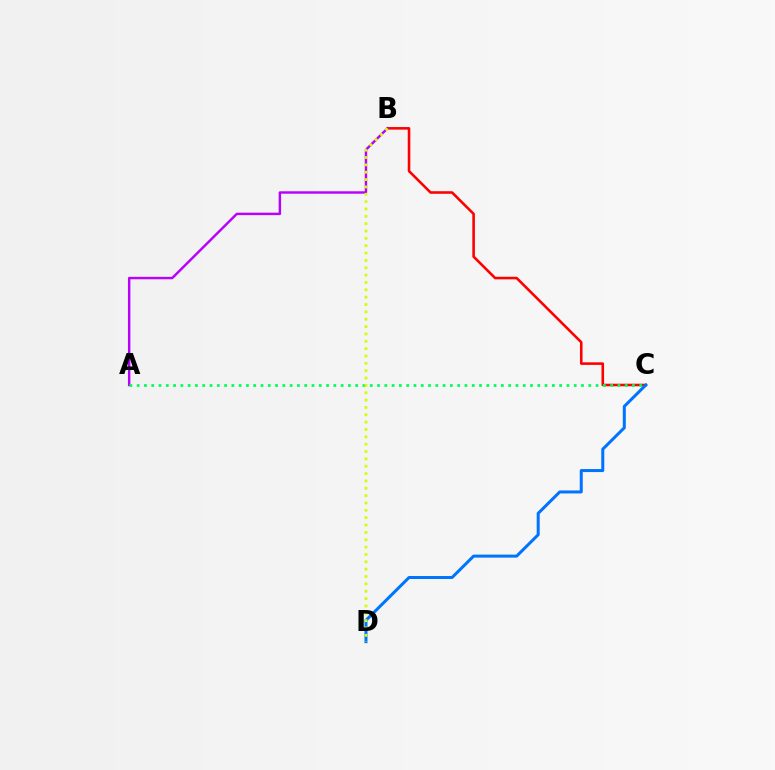{('B', 'C'): [{'color': '#ff0000', 'line_style': 'solid', 'thickness': 1.86}], ('A', 'B'): [{'color': '#b900ff', 'line_style': 'solid', 'thickness': 1.76}], ('A', 'C'): [{'color': '#00ff5c', 'line_style': 'dotted', 'thickness': 1.98}], ('C', 'D'): [{'color': '#0074ff', 'line_style': 'solid', 'thickness': 2.17}], ('B', 'D'): [{'color': '#d1ff00', 'line_style': 'dotted', 'thickness': 2.0}]}